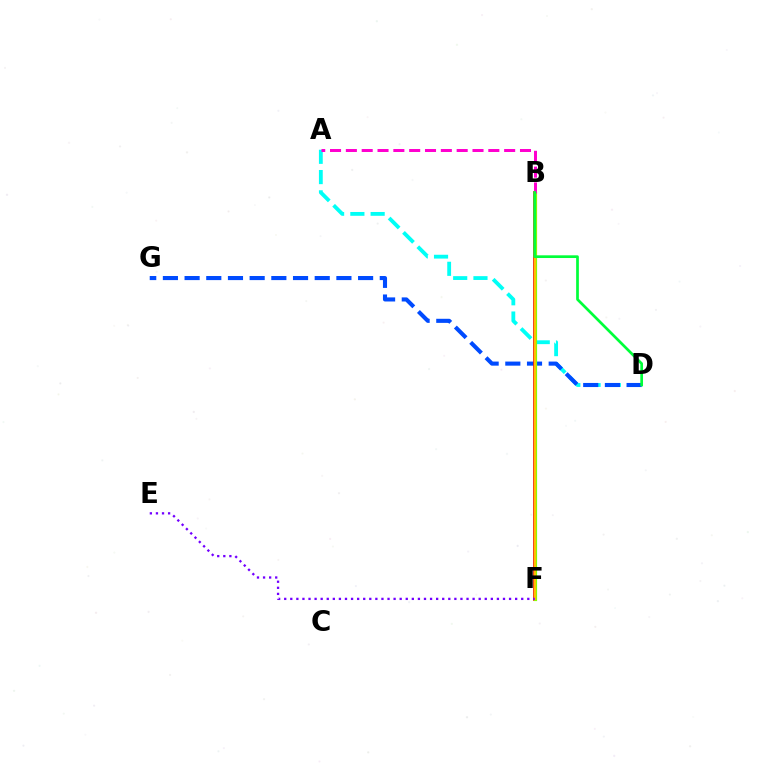{('A', 'D'): [{'color': '#00fff6', 'line_style': 'dashed', 'thickness': 2.75}], ('D', 'G'): [{'color': '#004bff', 'line_style': 'dashed', 'thickness': 2.95}], ('B', 'F'): [{'color': '#ff0000', 'line_style': 'solid', 'thickness': 2.66}, {'color': '#84ff00', 'line_style': 'solid', 'thickness': 2.3}, {'color': '#ffbd00', 'line_style': 'solid', 'thickness': 1.57}], ('A', 'B'): [{'color': '#ff00cf', 'line_style': 'dashed', 'thickness': 2.15}], ('B', 'D'): [{'color': '#00ff39', 'line_style': 'solid', 'thickness': 1.95}], ('E', 'F'): [{'color': '#7200ff', 'line_style': 'dotted', 'thickness': 1.65}]}